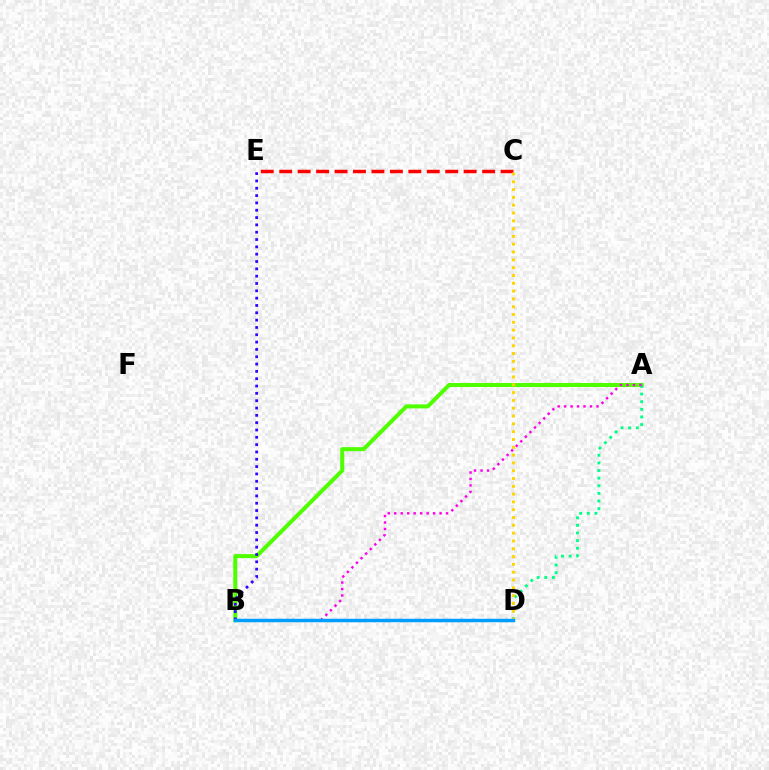{('A', 'B'): [{'color': '#4fff00', 'line_style': 'solid', 'thickness': 2.9}, {'color': '#ff00ed', 'line_style': 'dotted', 'thickness': 1.76}], ('A', 'D'): [{'color': '#00ff86', 'line_style': 'dotted', 'thickness': 2.07}], ('C', 'E'): [{'color': '#ff0000', 'line_style': 'dashed', 'thickness': 2.51}], ('B', 'E'): [{'color': '#3700ff', 'line_style': 'dotted', 'thickness': 1.99}], ('C', 'D'): [{'color': '#ffd500', 'line_style': 'dotted', 'thickness': 2.12}], ('B', 'D'): [{'color': '#009eff', 'line_style': 'solid', 'thickness': 2.52}]}